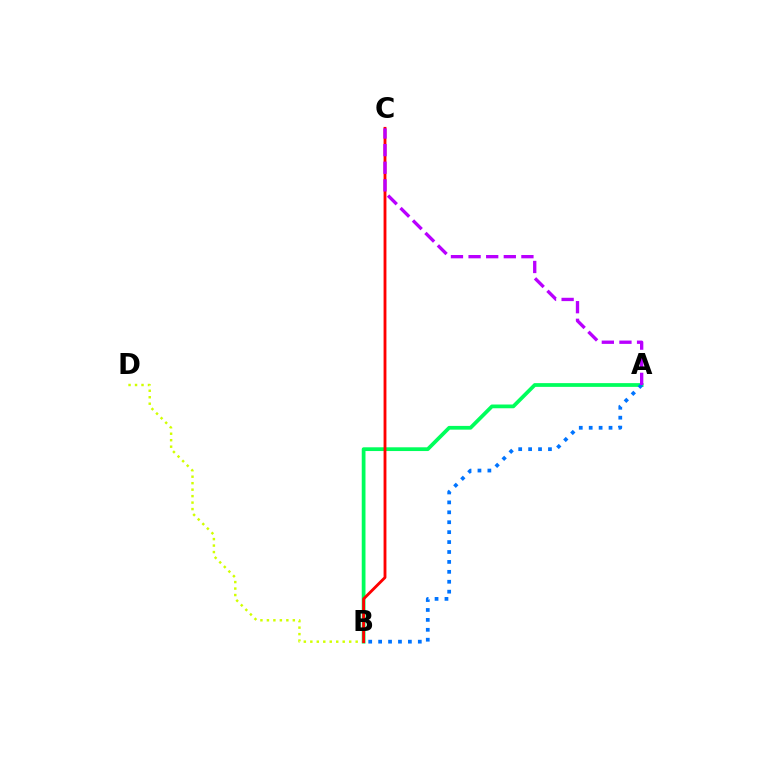{('B', 'D'): [{'color': '#d1ff00', 'line_style': 'dotted', 'thickness': 1.76}], ('A', 'B'): [{'color': '#00ff5c', 'line_style': 'solid', 'thickness': 2.7}, {'color': '#0074ff', 'line_style': 'dotted', 'thickness': 2.7}], ('B', 'C'): [{'color': '#ff0000', 'line_style': 'solid', 'thickness': 2.05}], ('A', 'C'): [{'color': '#b900ff', 'line_style': 'dashed', 'thickness': 2.39}]}